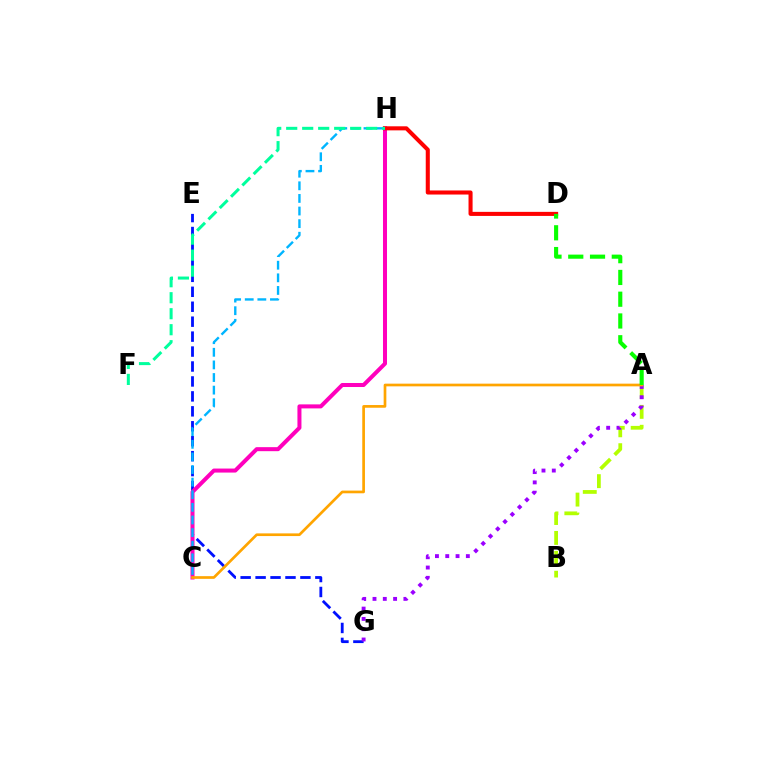{('E', 'G'): [{'color': '#0010ff', 'line_style': 'dashed', 'thickness': 2.03}], ('A', 'B'): [{'color': '#b3ff00', 'line_style': 'dashed', 'thickness': 2.7}], ('C', 'H'): [{'color': '#ff00bd', 'line_style': 'solid', 'thickness': 2.89}, {'color': '#00b5ff', 'line_style': 'dashed', 'thickness': 1.71}], ('A', 'G'): [{'color': '#9b00ff', 'line_style': 'dotted', 'thickness': 2.8}], ('D', 'H'): [{'color': '#ff0000', 'line_style': 'solid', 'thickness': 2.92}], ('A', 'C'): [{'color': '#ffa500', 'line_style': 'solid', 'thickness': 1.94}], ('A', 'D'): [{'color': '#08ff00', 'line_style': 'dashed', 'thickness': 2.96}], ('F', 'H'): [{'color': '#00ff9d', 'line_style': 'dashed', 'thickness': 2.17}]}